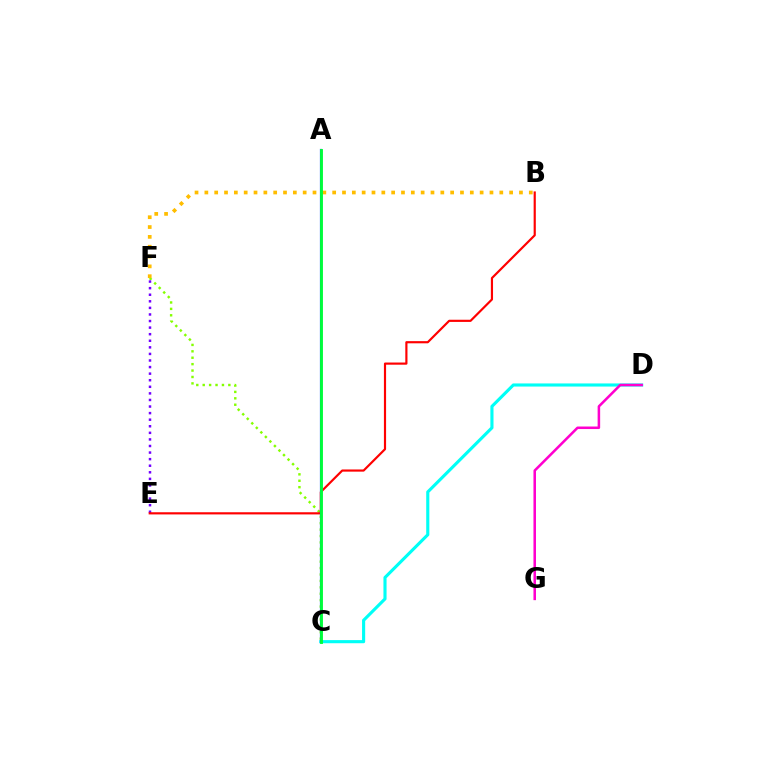{('C', 'D'): [{'color': '#00fff6', 'line_style': 'solid', 'thickness': 2.25}], ('C', 'F'): [{'color': '#84ff00', 'line_style': 'dotted', 'thickness': 1.74}], ('E', 'F'): [{'color': '#7200ff', 'line_style': 'dotted', 'thickness': 1.79}], ('B', 'E'): [{'color': '#ff0000', 'line_style': 'solid', 'thickness': 1.56}], ('B', 'F'): [{'color': '#ffbd00', 'line_style': 'dotted', 'thickness': 2.67}], ('A', 'C'): [{'color': '#004bff', 'line_style': 'solid', 'thickness': 1.58}, {'color': '#00ff39', 'line_style': 'solid', 'thickness': 2.07}], ('D', 'G'): [{'color': '#ff00cf', 'line_style': 'solid', 'thickness': 1.82}]}